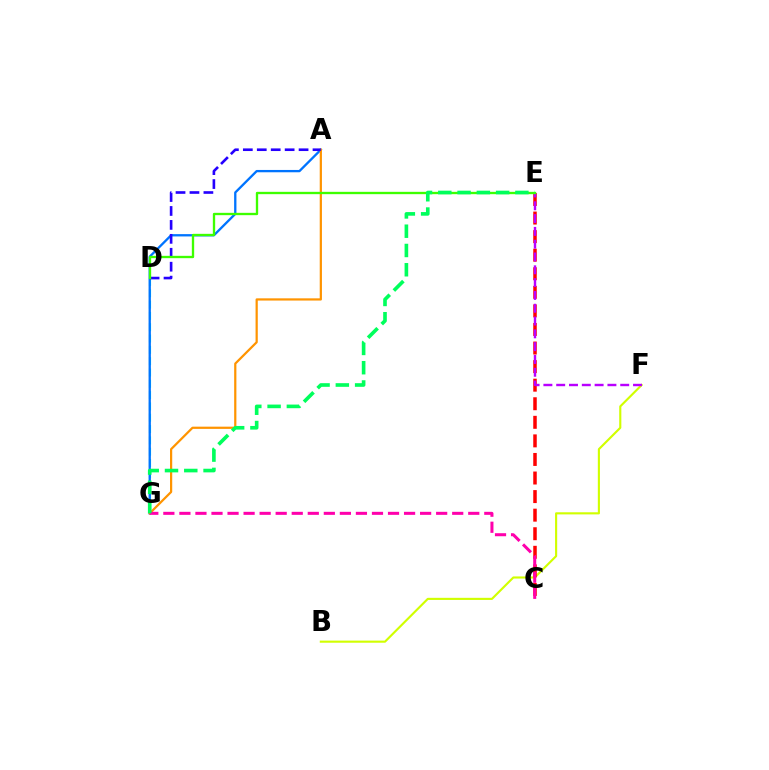{('D', 'G'): [{'color': '#00fff6', 'line_style': 'dashed', 'thickness': 1.54}], ('A', 'G'): [{'color': '#0074ff', 'line_style': 'solid', 'thickness': 1.67}, {'color': '#ff9400', 'line_style': 'solid', 'thickness': 1.6}], ('B', 'F'): [{'color': '#d1ff00', 'line_style': 'solid', 'thickness': 1.53}], ('C', 'E'): [{'color': '#ff0000', 'line_style': 'dashed', 'thickness': 2.52}], ('C', 'G'): [{'color': '#ff00ac', 'line_style': 'dashed', 'thickness': 2.18}], ('E', 'F'): [{'color': '#b900ff', 'line_style': 'dashed', 'thickness': 1.74}], ('A', 'D'): [{'color': '#2500ff', 'line_style': 'dashed', 'thickness': 1.89}], ('D', 'E'): [{'color': '#3dff00', 'line_style': 'solid', 'thickness': 1.68}], ('E', 'G'): [{'color': '#00ff5c', 'line_style': 'dashed', 'thickness': 2.62}]}